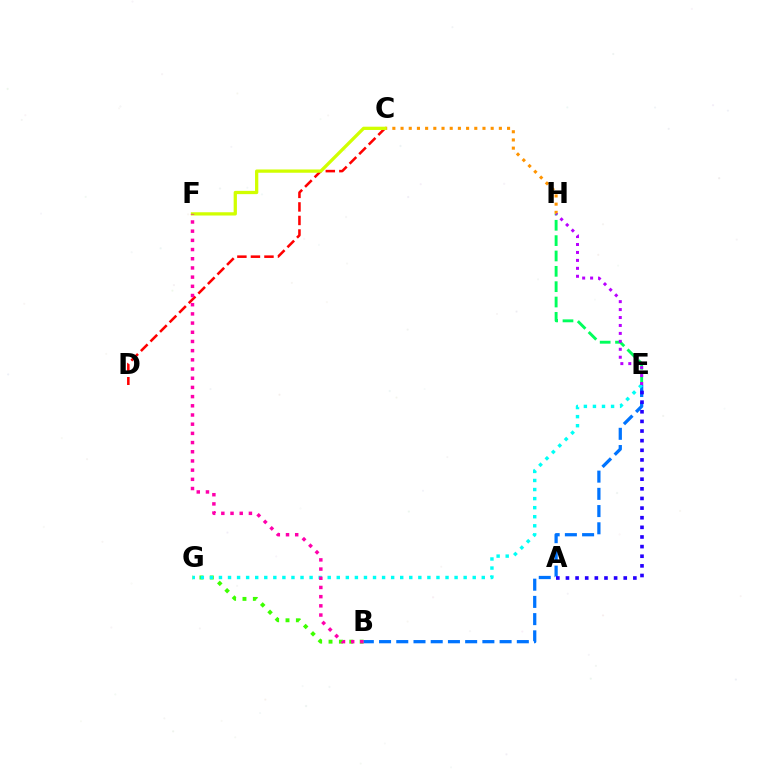{('B', 'G'): [{'color': '#3dff00', 'line_style': 'dotted', 'thickness': 2.82}], ('B', 'E'): [{'color': '#0074ff', 'line_style': 'dashed', 'thickness': 2.34}], ('C', 'H'): [{'color': '#ff9400', 'line_style': 'dotted', 'thickness': 2.23}], ('A', 'E'): [{'color': '#2500ff', 'line_style': 'dotted', 'thickness': 2.62}], ('E', 'G'): [{'color': '#00fff6', 'line_style': 'dotted', 'thickness': 2.46}], ('C', 'D'): [{'color': '#ff0000', 'line_style': 'dashed', 'thickness': 1.84}], ('C', 'F'): [{'color': '#d1ff00', 'line_style': 'solid', 'thickness': 2.35}], ('B', 'F'): [{'color': '#ff00ac', 'line_style': 'dotted', 'thickness': 2.5}], ('E', 'H'): [{'color': '#00ff5c', 'line_style': 'dashed', 'thickness': 2.08}, {'color': '#b900ff', 'line_style': 'dotted', 'thickness': 2.16}]}